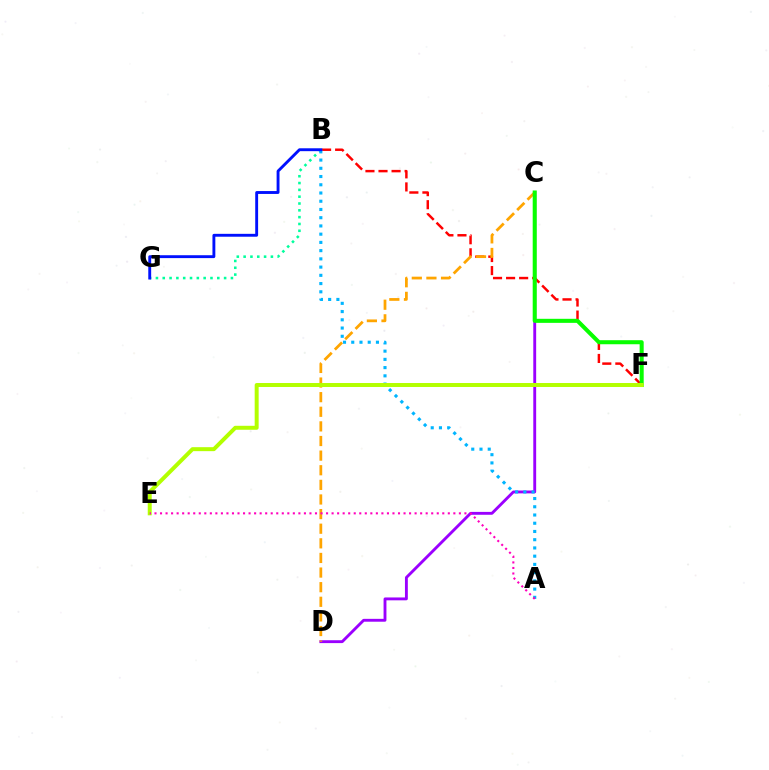{('B', 'F'): [{'color': '#ff0000', 'line_style': 'dashed', 'thickness': 1.77}], ('B', 'G'): [{'color': '#00ff9d', 'line_style': 'dotted', 'thickness': 1.85}, {'color': '#0010ff', 'line_style': 'solid', 'thickness': 2.07}], ('C', 'D'): [{'color': '#9b00ff', 'line_style': 'solid', 'thickness': 2.07}, {'color': '#ffa500', 'line_style': 'dashed', 'thickness': 1.99}], ('A', 'B'): [{'color': '#00b5ff', 'line_style': 'dotted', 'thickness': 2.24}], ('C', 'F'): [{'color': '#08ff00', 'line_style': 'solid', 'thickness': 2.92}], ('E', 'F'): [{'color': '#b3ff00', 'line_style': 'solid', 'thickness': 2.86}], ('A', 'E'): [{'color': '#ff00bd', 'line_style': 'dotted', 'thickness': 1.5}]}